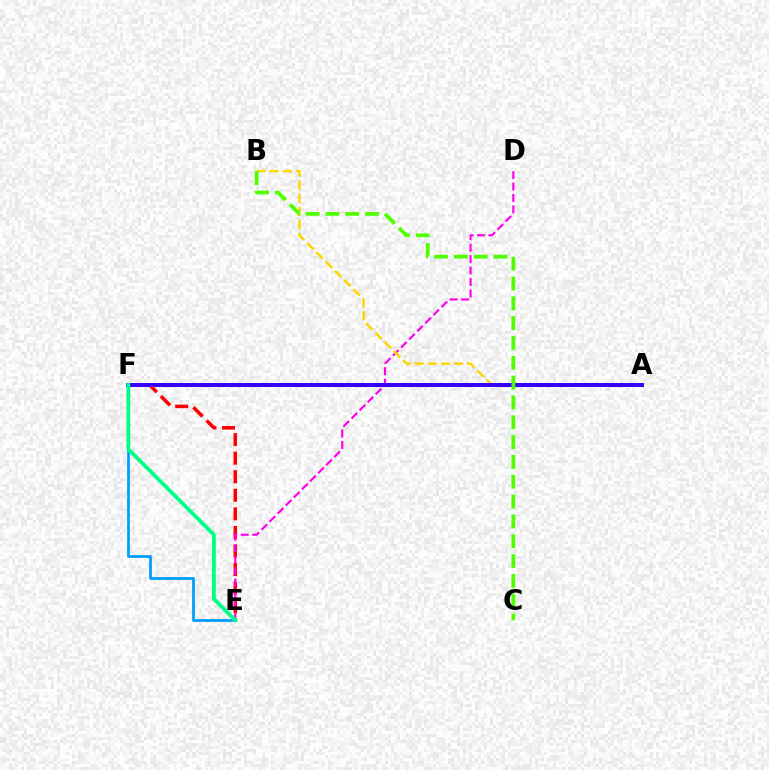{('E', 'F'): [{'color': '#ff0000', 'line_style': 'dashed', 'thickness': 2.52}, {'color': '#009eff', 'line_style': 'solid', 'thickness': 1.98}, {'color': '#00ff86', 'line_style': 'solid', 'thickness': 2.75}], ('D', 'E'): [{'color': '#ff00ed', 'line_style': 'dashed', 'thickness': 1.55}], ('A', 'B'): [{'color': '#ffd500', 'line_style': 'dashed', 'thickness': 1.78}], ('A', 'F'): [{'color': '#3700ff', 'line_style': 'solid', 'thickness': 2.88}], ('B', 'C'): [{'color': '#4fff00', 'line_style': 'dashed', 'thickness': 2.69}]}